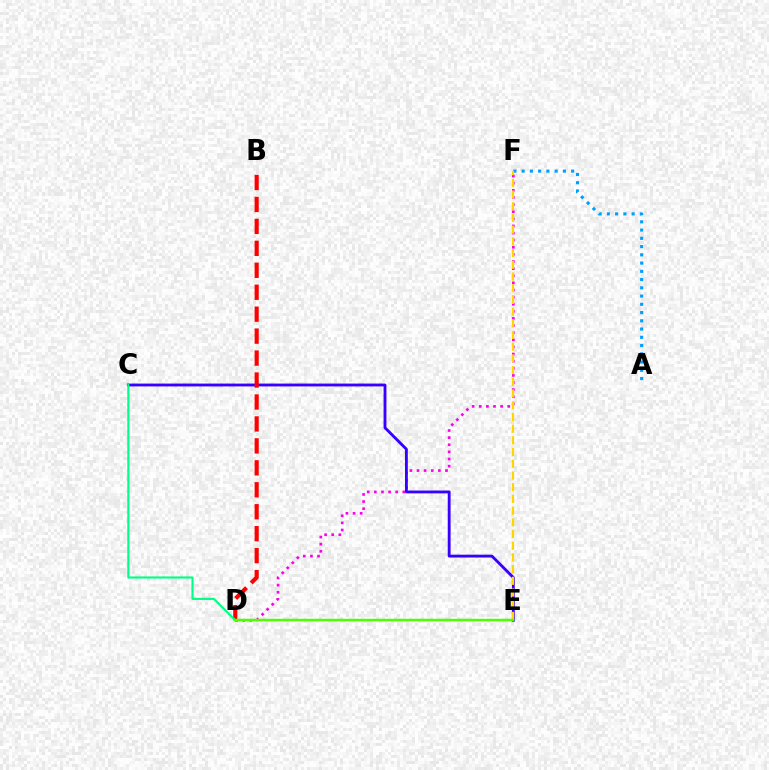{('D', 'F'): [{'color': '#ff00ed', 'line_style': 'dotted', 'thickness': 1.93}], ('C', 'E'): [{'color': '#3700ff', 'line_style': 'solid', 'thickness': 2.05}], ('B', 'D'): [{'color': '#ff0000', 'line_style': 'dashed', 'thickness': 2.98}], ('A', 'F'): [{'color': '#009eff', 'line_style': 'dotted', 'thickness': 2.24}], ('E', 'F'): [{'color': '#ffd500', 'line_style': 'dashed', 'thickness': 1.59}], ('C', 'D'): [{'color': '#00ff86', 'line_style': 'solid', 'thickness': 1.54}], ('D', 'E'): [{'color': '#4fff00', 'line_style': 'solid', 'thickness': 1.78}]}